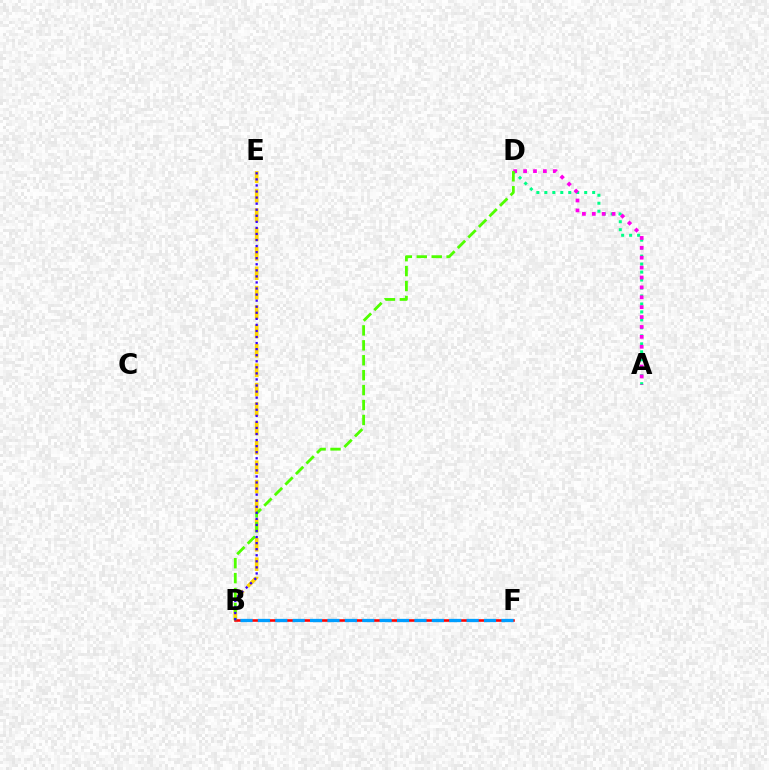{('B', 'E'): [{'color': '#ffd500', 'line_style': 'dashed', 'thickness': 2.63}, {'color': '#3700ff', 'line_style': 'dotted', 'thickness': 1.65}], ('A', 'D'): [{'color': '#00ff86', 'line_style': 'dotted', 'thickness': 2.17}, {'color': '#ff00ed', 'line_style': 'dotted', 'thickness': 2.69}], ('B', 'F'): [{'color': '#ff0000', 'line_style': 'solid', 'thickness': 1.86}, {'color': '#009eff', 'line_style': 'dashed', 'thickness': 2.36}], ('B', 'D'): [{'color': '#4fff00', 'line_style': 'dashed', 'thickness': 2.03}]}